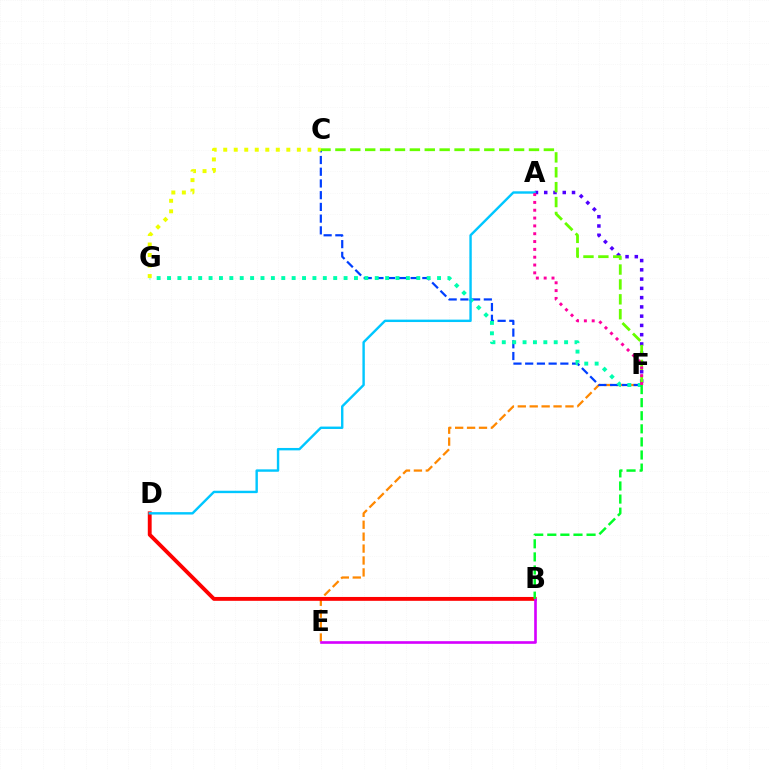{('A', 'F'): [{'color': '#4f00ff', 'line_style': 'dotted', 'thickness': 2.52}, {'color': '#ff00a0', 'line_style': 'dotted', 'thickness': 2.13}], ('E', 'F'): [{'color': '#ff8800', 'line_style': 'dashed', 'thickness': 1.62}], ('C', 'F'): [{'color': '#003fff', 'line_style': 'dashed', 'thickness': 1.59}, {'color': '#66ff00', 'line_style': 'dashed', 'thickness': 2.02}], ('B', 'D'): [{'color': '#ff0000', 'line_style': 'solid', 'thickness': 2.78}], ('F', 'G'): [{'color': '#00ffaf', 'line_style': 'dotted', 'thickness': 2.82}], ('A', 'D'): [{'color': '#00c7ff', 'line_style': 'solid', 'thickness': 1.73}], ('B', 'E'): [{'color': '#d600ff', 'line_style': 'solid', 'thickness': 1.9}], ('C', 'G'): [{'color': '#eeff00', 'line_style': 'dotted', 'thickness': 2.86}], ('B', 'F'): [{'color': '#00ff27', 'line_style': 'dashed', 'thickness': 1.78}]}